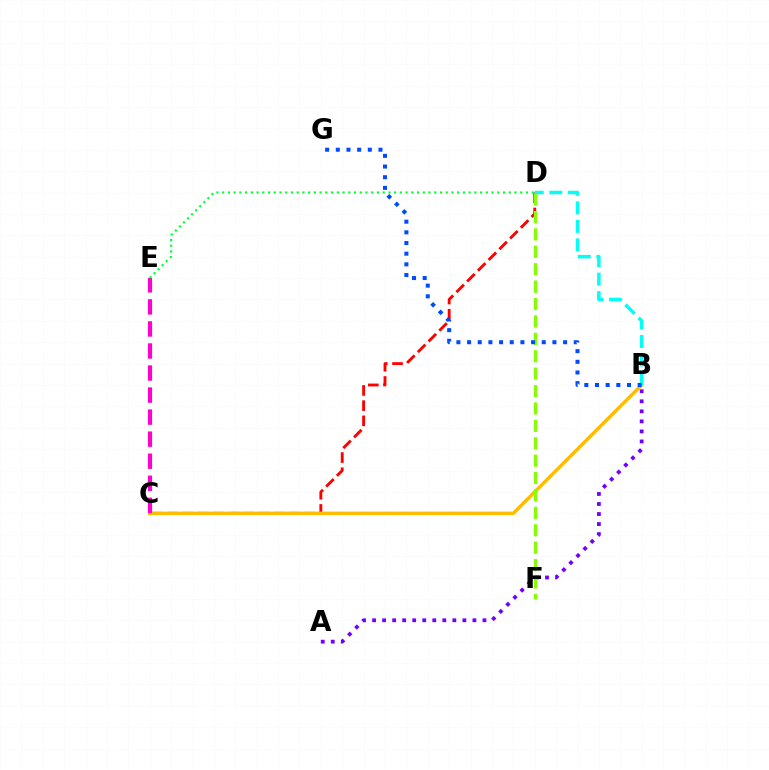{('C', 'D'): [{'color': '#ff0000', 'line_style': 'dashed', 'thickness': 2.06}], ('A', 'B'): [{'color': '#7200ff', 'line_style': 'dotted', 'thickness': 2.73}], ('B', 'C'): [{'color': '#ffbd00', 'line_style': 'solid', 'thickness': 2.49}], ('B', 'D'): [{'color': '#00fff6', 'line_style': 'dashed', 'thickness': 2.52}], ('C', 'E'): [{'color': '#ff00cf', 'line_style': 'dashed', 'thickness': 2.99}], ('D', 'F'): [{'color': '#84ff00', 'line_style': 'dashed', 'thickness': 2.36}], ('B', 'G'): [{'color': '#004bff', 'line_style': 'dotted', 'thickness': 2.9}], ('D', 'E'): [{'color': '#00ff39', 'line_style': 'dotted', 'thickness': 1.56}]}